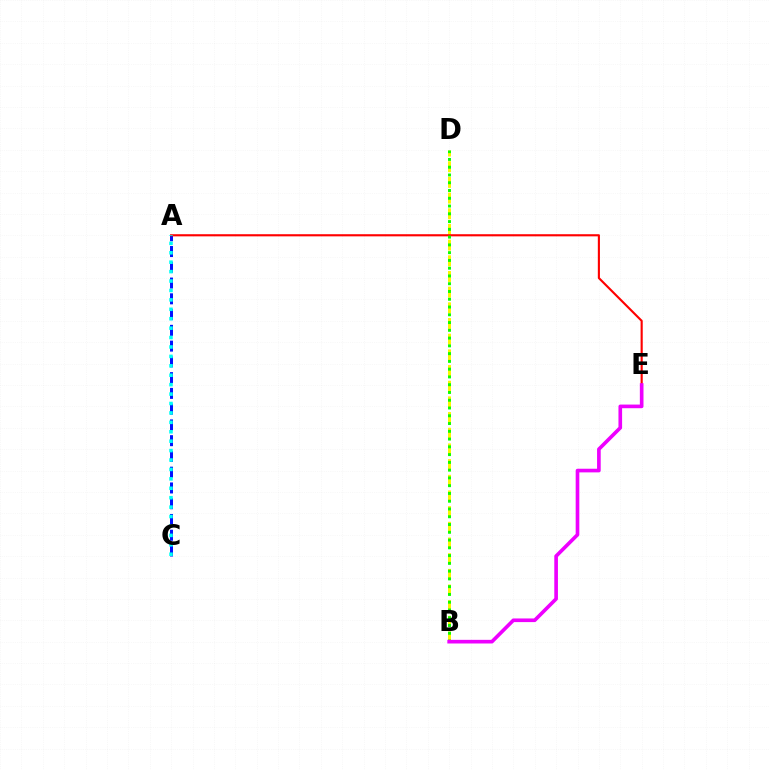{('A', 'C'): [{'color': '#0010ff', 'line_style': 'dashed', 'thickness': 2.14}, {'color': '#00fff6', 'line_style': 'dotted', 'thickness': 2.56}], ('B', 'D'): [{'color': '#fcf500', 'line_style': 'dashed', 'thickness': 2.13}, {'color': '#08ff00', 'line_style': 'dotted', 'thickness': 2.11}], ('A', 'E'): [{'color': '#ff0000', 'line_style': 'solid', 'thickness': 1.53}], ('B', 'E'): [{'color': '#ee00ff', 'line_style': 'solid', 'thickness': 2.62}]}